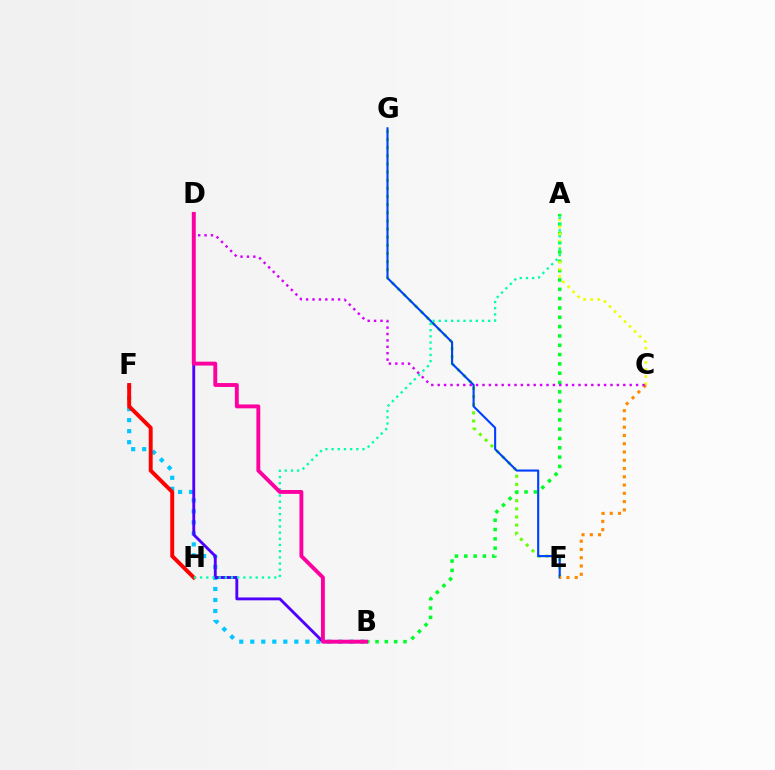{('E', 'G'): [{'color': '#66ff00', 'line_style': 'dotted', 'thickness': 2.21}, {'color': '#003fff', 'line_style': 'solid', 'thickness': 1.51}], ('B', 'F'): [{'color': '#00c7ff', 'line_style': 'dotted', 'thickness': 2.99}], ('F', 'H'): [{'color': '#ff0000', 'line_style': 'solid', 'thickness': 2.83}], ('A', 'B'): [{'color': '#00ff27', 'line_style': 'dotted', 'thickness': 2.53}], ('A', 'C'): [{'color': '#eeff00', 'line_style': 'dotted', 'thickness': 1.92}], ('C', 'E'): [{'color': '#ff8800', 'line_style': 'dotted', 'thickness': 2.25}], ('B', 'D'): [{'color': '#4f00ff', 'line_style': 'solid', 'thickness': 2.06}, {'color': '#ff00a0', 'line_style': 'solid', 'thickness': 2.8}], ('A', 'H'): [{'color': '#00ffaf', 'line_style': 'dotted', 'thickness': 1.68}], ('C', 'D'): [{'color': '#d600ff', 'line_style': 'dotted', 'thickness': 1.74}]}